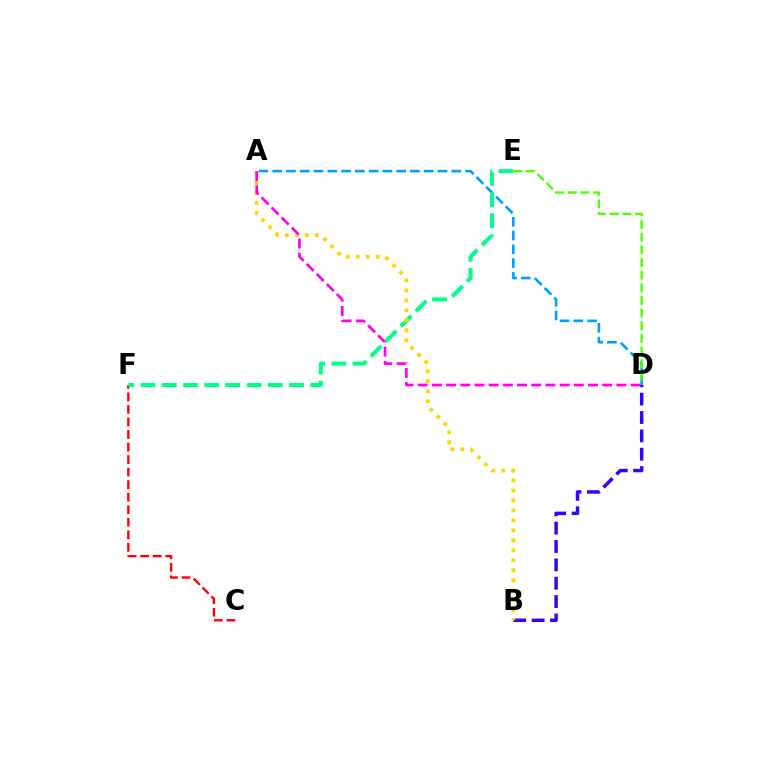{('C', 'F'): [{'color': '#ff0000', 'line_style': 'dashed', 'thickness': 1.7}], ('A', 'D'): [{'color': '#009eff', 'line_style': 'dashed', 'thickness': 1.87}, {'color': '#ff00ed', 'line_style': 'dashed', 'thickness': 1.93}], ('E', 'F'): [{'color': '#00ff86', 'line_style': 'dashed', 'thickness': 2.88}], ('B', 'D'): [{'color': '#3700ff', 'line_style': 'dashed', 'thickness': 2.49}], ('A', 'B'): [{'color': '#ffd500', 'line_style': 'dotted', 'thickness': 2.71}], ('D', 'E'): [{'color': '#4fff00', 'line_style': 'dashed', 'thickness': 1.72}]}